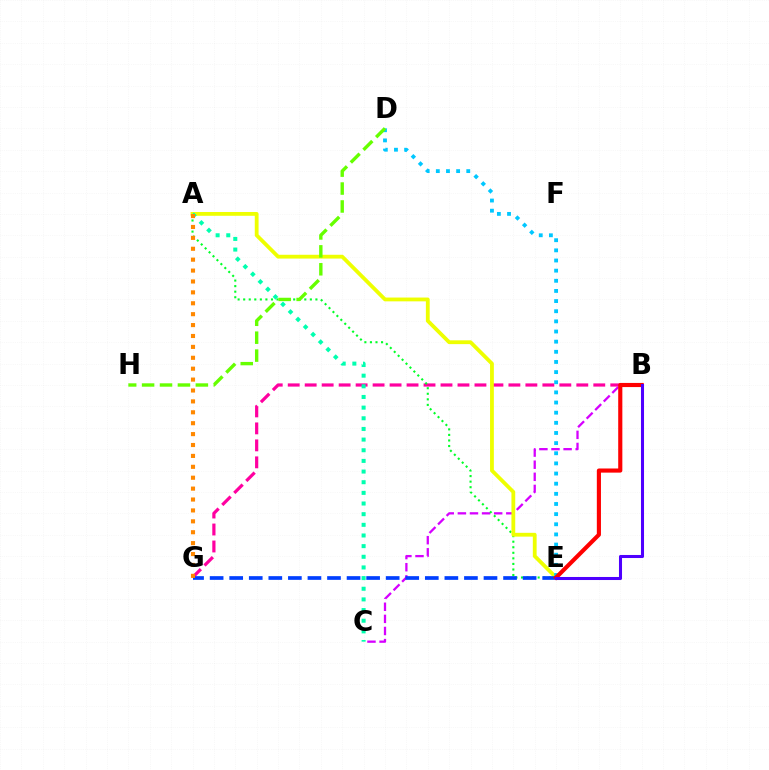{('B', 'G'): [{'color': '#ff00a0', 'line_style': 'dashed', 'thickness': 2.31}], ('B', 'C'): [{'color': '#d600ff', 'line_style': 'dashed', 'thickness': 1.64}], ('A', 'E'): [{'color': '#00ff27', 'line_style': 'dotted', 'thickness': 1.51}, {'color': '#eeff00', 'line_style': 'solid', 'thickness': 2.74}], ('D', 'E'): [{'color': '#00c7ff', 'line_style': 'dotted', 'thickness': 2.76}], ('E', 'G'): [{'color': '#003fff', 'line_style': 'dashed', 'thickness': 2.66}], ('D', 'H'): [{'color': '#66ff00', 'line_style': 'dashed', 'thickness': 2.43}], ('B', 'E'): [{'color': '#ff0000', 'line_style': 'solid', 'thickness': 2.98}, {'color': '#4f00ff', 'line_style': 'solid', 'thickness': 2.2}], ('A', 'C'): [{'color': '#00ffaf', 'line_style': 'dotted', 'thickness': 2.89}], ('A', 'G'): [{'color': '#ff8800', 'line_style': 'dotted', 'thickness': 2.96}]}